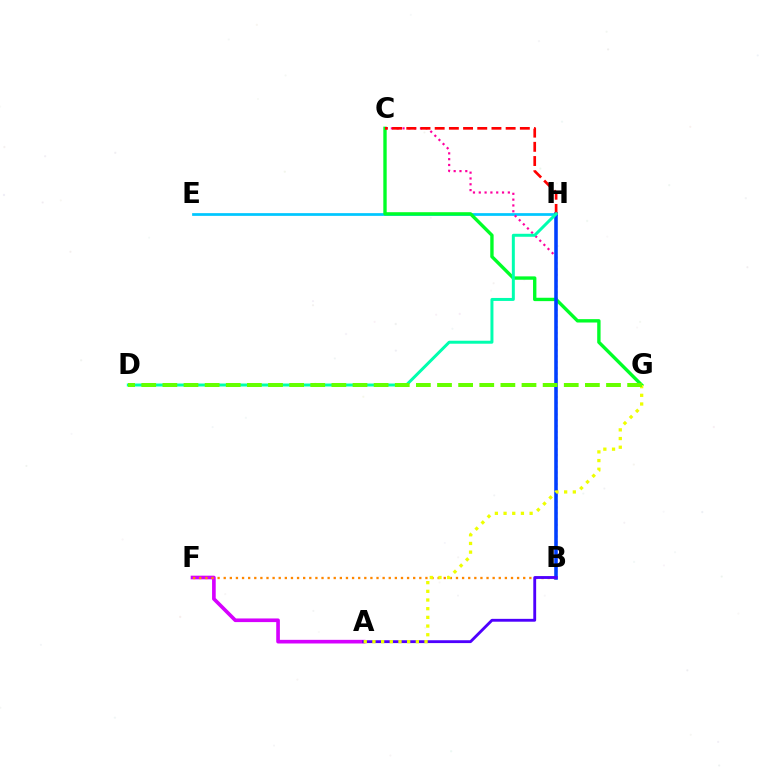{('E', 'H'): [{'color': '#00c7ff', 'line_style': 'solid', 'thickness': 1.97}], ('B', 'C'): [{'color': '#ff00a0', 'line_style': 'dotted', 'thickness': 1.58}], ('C', 'G'): [{'color': '#00ff27', 'line_style': 'solid', 'thickness': 2.43}], ('B', 'H'): [{'color': '#003fff', 'line_style': 'solid', 'thickness': 2.57}], ('A', 'F'): [{'color': '#d600ff', 'line_style': 'solid', 'thickness': 2.62}], ('B', 'F'): [{'color': '#ff8800', 'line_style': 'dotted', 'thickness': 1.66}], ('A', 'B'): [{'color': '#4f00ff', 'line_style': 'solid', 'thickness': 2.05}], ('C', 'H'): [{'color': '#ff0000', 'line_style': 'dashed', 'thickness': 1.93}], ('A', 'G'): [{'color': '#eeff00', 'line_style': 'dotted', 'thickness': 2.36}], ('D', 'H'): [{'color': '#00ffaf', 'line_style': 'solid', 'thickness': 2.15}], ('D', 'G'): [{'color': '#66ff00', 'line_style': 'dashed', 'thickness': 2.87}]}